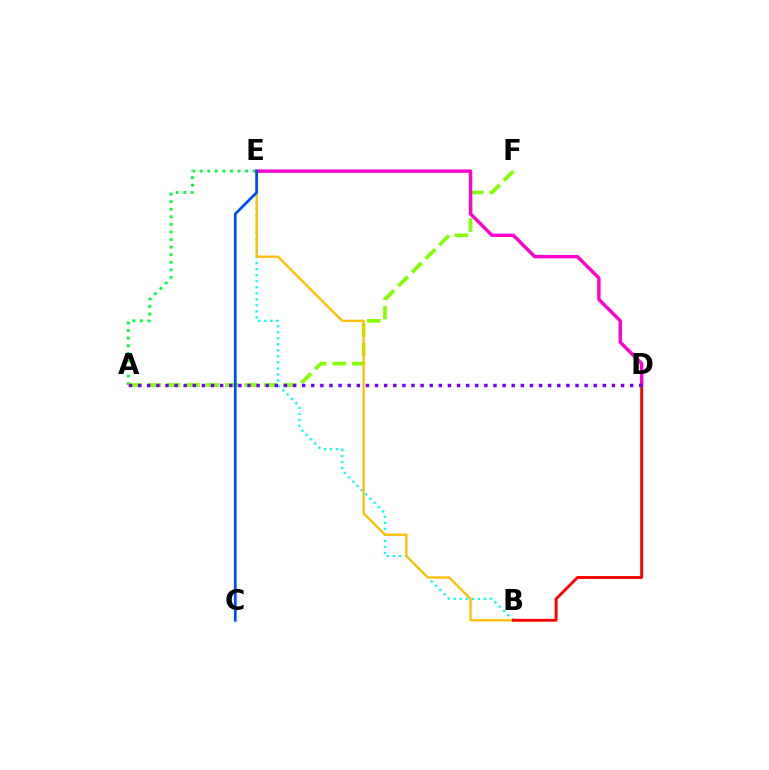{('A', 'E'): [{'color': '#00ff39', 'line_style': 'dotted', 'thickness': 2.06}], ('B', 'E'): [{'color': '#00fff6', 'line_style': 'dotted', 'thickness': 1.64}, {'color': '#ffbd00', 'line_style': 'solid', 'thickness': 1.63}], ('A', 'F'): [{'color': '#84ff00', 'line_style': 'dashed', 'thickness': 2.63}], ('D', 'E'): [{'color': '#ff00cf', 'line_style': 'solid', 'thickness': 2.45}], ('B', 'D'): [{'color': '#ff0000', 'line_style': 'solid', 'thickness': 2.08}], ('C', 'E'): [{'color': '#004bff', 'line_style': 'solid', 'thickness': 1.96}], ('A', 'D'): [{'color': '#7200ff', 'line_style': 'dotted', 'thickness': 2.48}]}